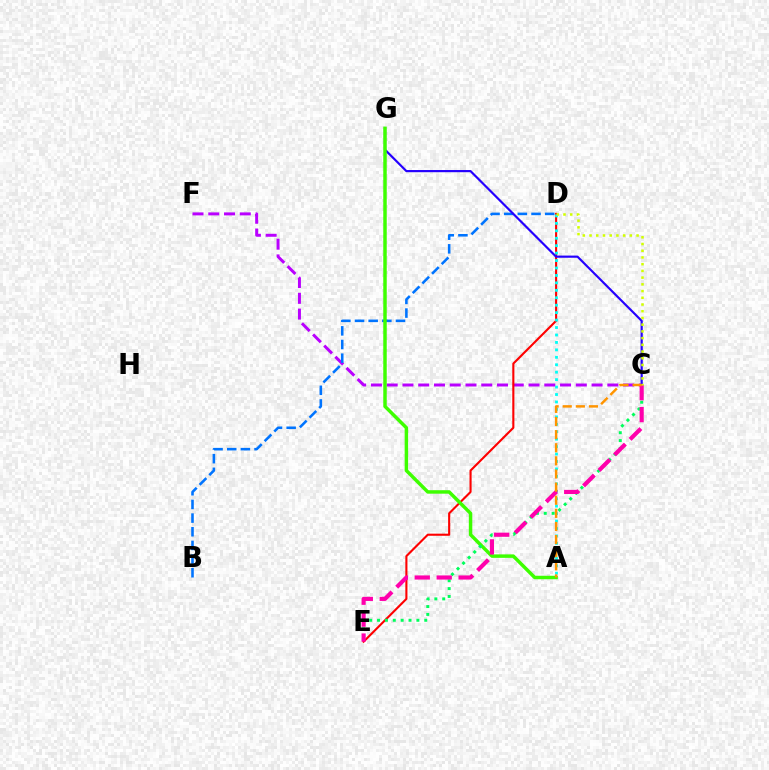{('C', 'F'): [{'color': '#b900ff', 'line_style': 'dashed', 'thickness': 2.14}], ('B', 'D'): [{'color': '#0074ff', 'line_style': 'dashed', 'thickness': 1.86}], ('D', 'E'): [{'color': '#ff0000', 'line_style': 'solid', 'thickness': 1.52}], ('C', 'G'): [{'color': '#2500ff', 'line_style': 'solid', 'thickness': 1.57}], ('A', 'G'): [{'color': '#3dff00', 'line_style': 'solid', 'thickness': 2.5}], ('C', 'E'): [{'color': '#00ff5c', 'line_style': 'dotted', 'thickness': 2.14}, {'color': '#ff00ac', 'line_style': 'dashed', 'thickness': 2.98}], ('A', 'D'): [{'color': '#00fff6', 'line_style': 'dotted', 'thickness': 2.02}], ('C', 'D'): [{'color': '#d1ff00', 'line_style': 'dotted', 'thickness': 1.83}], ('A', 'C'): [{'color': '#ff9400', 'line_style': 'dashed', 'thickness': 1.78}]}